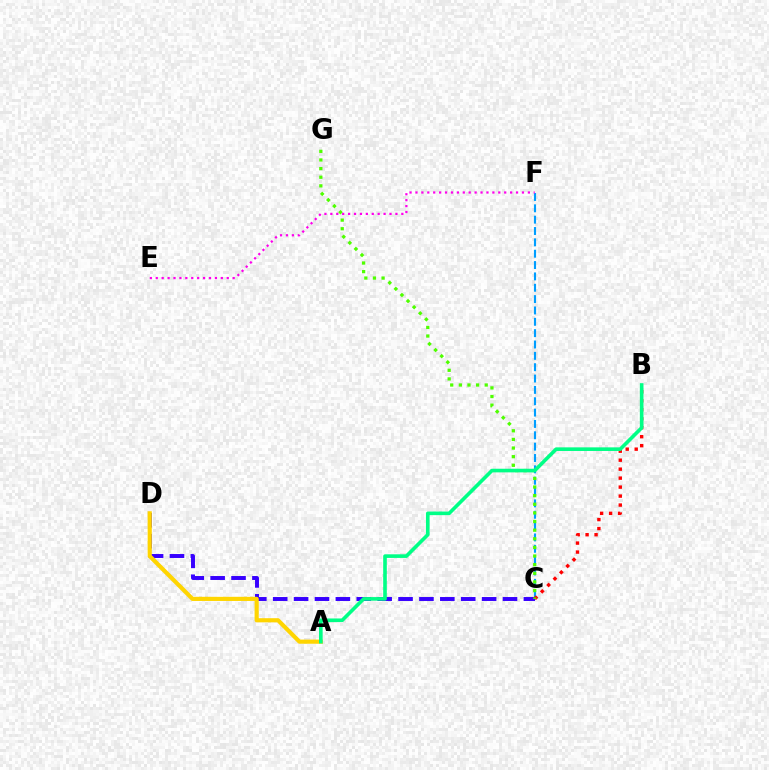{('C', 'D'): [{'color': '#3700ff', 'line_style': 'dashed', 'thickness': 2.84}], ('A', 'D'): [{'color': '#ffd500', 'line_style': 'solid', 'thickness': 2.99}], ('C', 'F'): [{'color': '#009eff', 'line_style': 'dashed', 'thickness': 1.54}], ('B', 'C'): [{'color': '#ff0000', 'line_style': 'dotted', 'thickness': 2.44}], ('C', 'G'): [{'color': '#4fff00', 'line_style': 'dotted', 'thickness': 2.34}], ('A', 'B'): [{'color': '#00ff86', 'line_style': 'solid', 'thickness': 2.61}], ('E', 'F'): [{'color': '#ff00ed', 'line_style': 'dotted', 'thickness': 1.61}]}